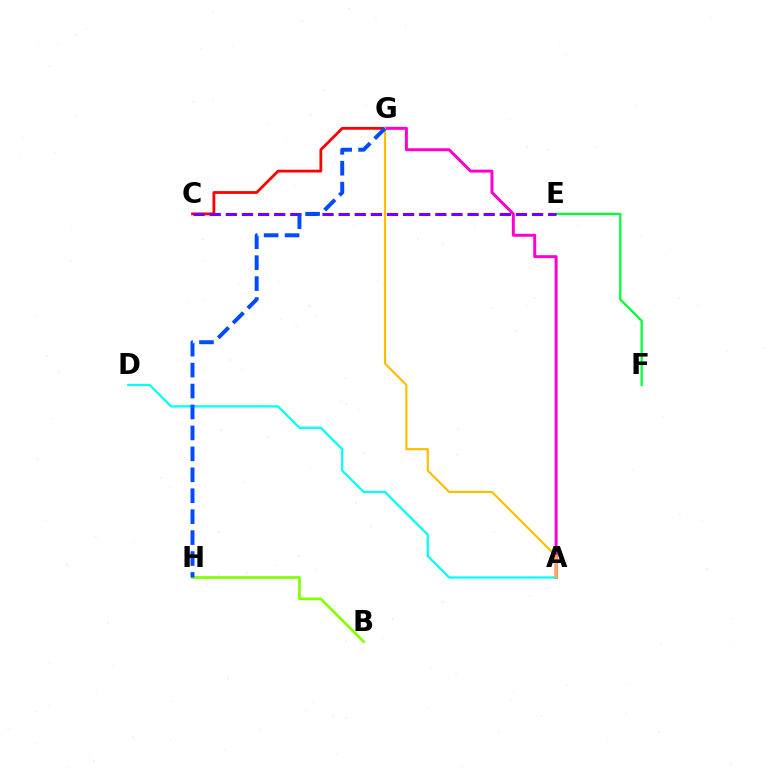{('E', 'F'): [{'color': '#00ff39', 'line_style': 'solid', 'thickness': 1.64}], ('C', 'G'): [{'color': '#ff0000', 'line_style': 'solid', 'thickness': 2.01}], ('B', 'H'): [{'color': '#84ff00', 'line_style': 'solid', 'thickness': 1.95}], ('C', 'E'): [{'color': '#7200ff', 'line_style': 'dashed', 'thickness': 2.19}], ('A', 'G'): [{'color': '#ff00cf', 'line_style': 'solid', 'thickness': 2.14}, {'color': '#ffbd00', 'line_style': 'solid', 'thickness': 1.56}], ('A', 'D'): [{'color': '#00fff6', 'line_style': 'solid', 'thickness': 1.61}], ('G', 'H'): [{'color': '#004bff', 'line_style': 'dashed', 'thickness': 2.84}]}